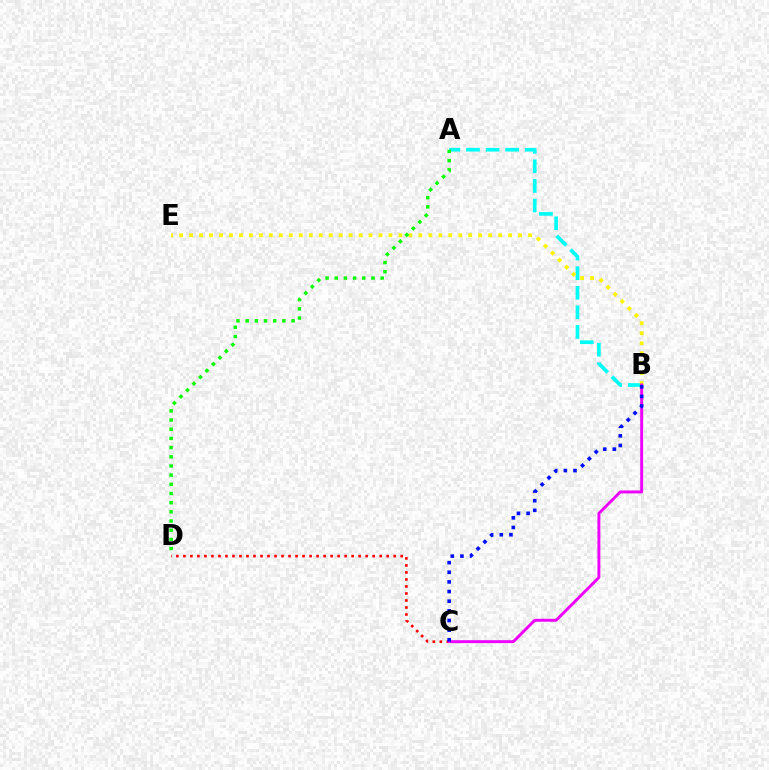{('A', 'B'): [{'color': '#00fff6', 'line_style': 'dashed', 'thickness': 2.66}], ('C', 'D'): [{'color': '#ff0000', 'line_style': 'dotted', 'thickness': 1.9}], ('B', 'E'): [{'color': '#fcf500', 'line_style': 'dotted', 'thickness': 2.71}], ('A', 'D'): [{'color': '#08ff00', 'line_style': 'dotted', 'thickness': 2.49}], ('B', 'C'): [{'color': '#ee00ff', 'line_style': 'solid', 'thickness': 2.11}, {'color': '#0010ff', 'line_style': 'dotted', 'thickness': 2.62}]}